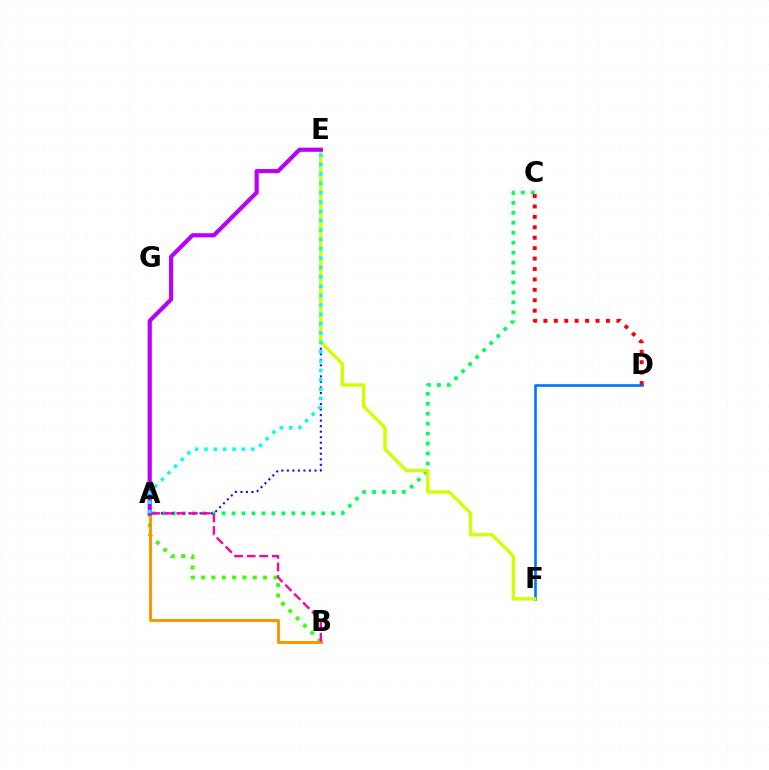{('A', 'B'): [{'color': '#3dff00', 'line_style': 'dotted', 'thickness': 2.81}, {'color': '#ff9400', 'line_style': 'solid', 'thickness': 2.13}, {'color': '#ff00ac', 'line_style': 'dashed', 'thickness': 1.71}], ('D', 'F'): [{'color': '#0074ff', 'line_style': 'solid', 'thickness': 1.9}], ('A', 'C'): [{'color': '#00ff5c', 'line_style': 'dotted', 'thickness': 2.7}], ('C', 'D'): [{'color': '#ff0000', 'line_style': 'dotted', 'thickness': 2.83}], ('A', 'E'): [{'color': '#2500ff', 'line_style': 'dotted', 'thickness': 1.5}, {'color': '#b900ff', 'line_style': 'solid', 'thickness': 3.0}, {'color': '#00fff6', 'line_style': 'dotted', 'thickness': 2.54}], ('E', 'F'): [{'color': '#d1ff00', 'line_style': 'solid', 'thickness': 2.43}]}